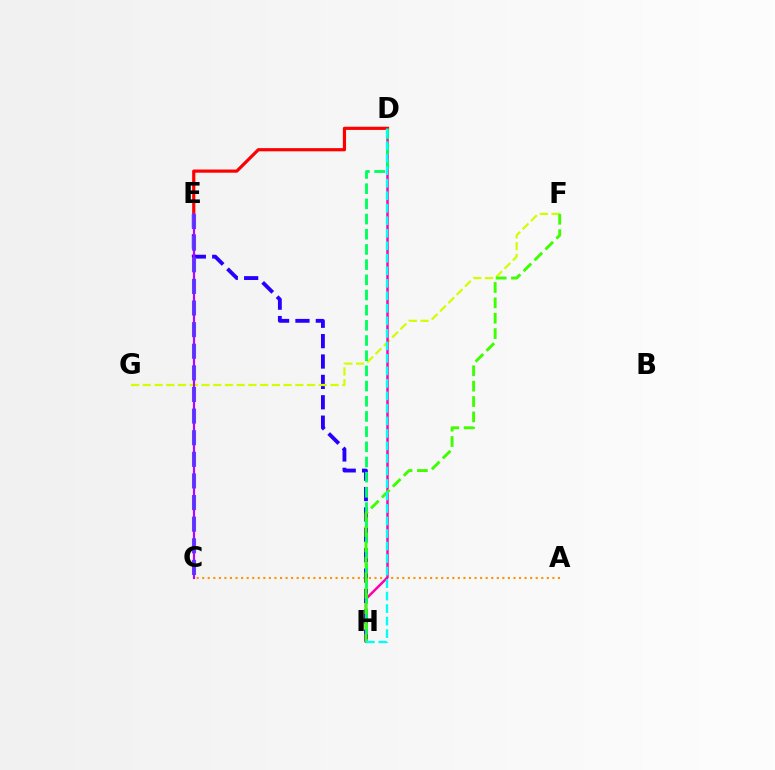{('A', 'C'): [{'color': '#ff9400', 'line_style': 'dotted', 'thickness': 1.51}], ('E', 'H'): [{'color': '#2500ff', 'line_style': 'dashed', 'thickness': 2.77}], ('F', 'G'): [{'color': '#d1ff00', 'line_style': 'dashed', 'thickness': 1.59}], ('D', 'H'): [{'color': '#ff00ac', 'line_style': 'solid', 'thickness': 1.78}, {'color': '#00ff5c', 'line_style': 'dashed', 'thickness': 2.06}, {'color': '#00fff6', 'line_style': 'dashed', 'thickness': 1.7}], ('D', 'E'): [{'color': '#ff0000', 'line_style': 'solid', 'thickness': 2.29}], ('C', 'E'): [{'color': '#0074ff', 'line_style': 'dashed', 'thickness': 2.94}, {'color': '#b900ff', 'line_style': 'solid', 'thickness': 1.56}], ('F', 'H'): [{'color': '#3dff00', 'line_style': 'dashed', 'thickness': 2.09}]}